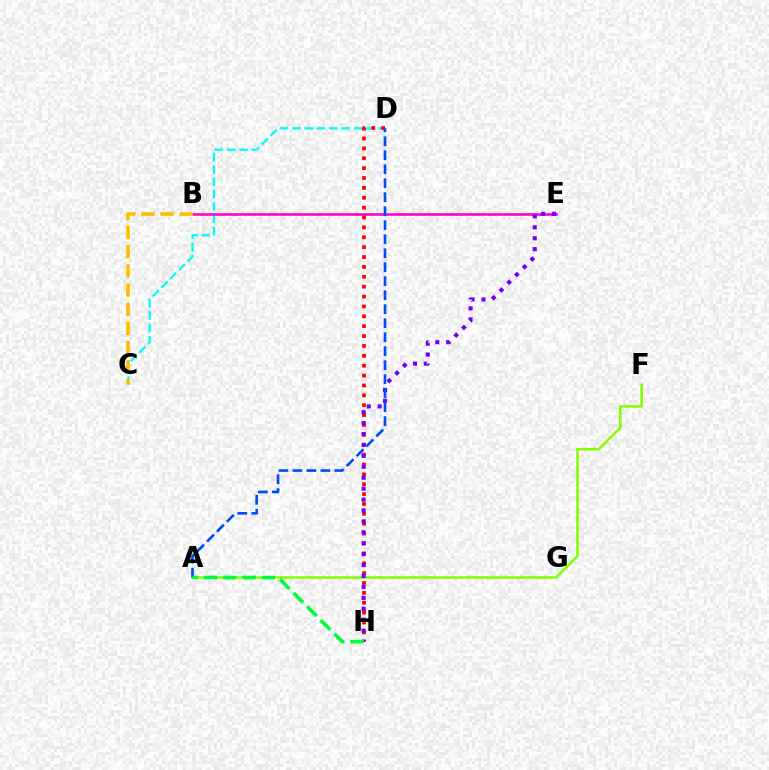{('C', 'D'): [{'color': '#00fff6', 'line_style': 'dashed', 'thickness': 1.68}], ('B', 'E'): [{'color': '#ff00cf', 'line_style': 'solid', 'thickness': 1.87}], ('B', 'C'): [{'color': '#ffbd00', 'line_style': 'dashed', 'thickness': 2.61}], ('A', 'F'): [{'color': '#84ff00', 'line_style': 'solid', 'thickness': 1.84}], ('D', 'H'): [{'color': '#ff0000', 'line_style': 'dotted', 'thickness': 2.68}], ('E', 'H'): [{'color': '#7200ff', 'line_style': 'dotted', 'thickness': 2.97}], ('A', 'D'): [{'color': '#004bff', 'line_style': 'dashed', 'thickness': 1.9}], ('A', 'H'): [{'color': '#00ff39', 'line_style': 'dashed', 'thickness': 2.61}]}